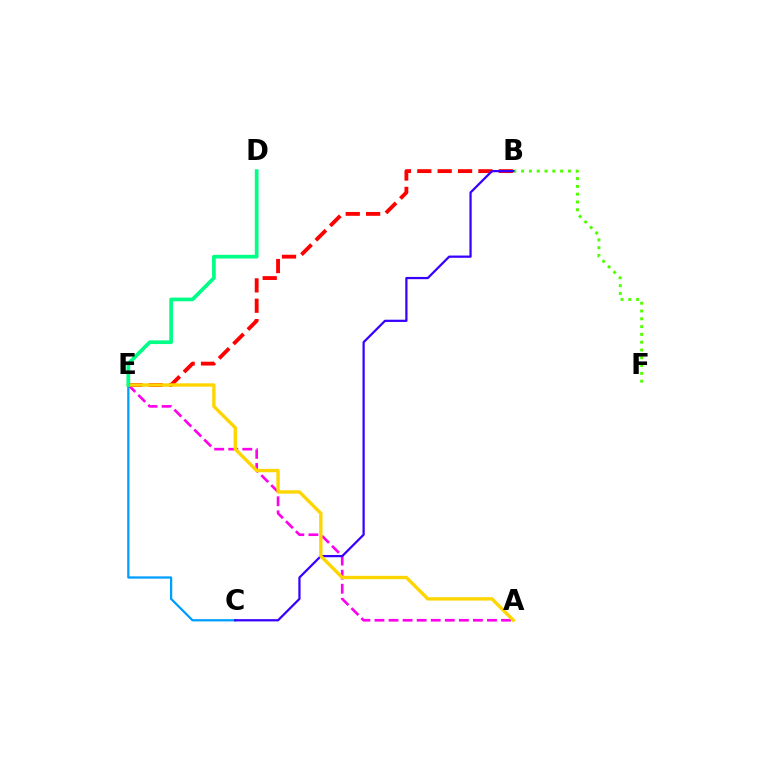{('A', 'E'): [{'color': '#ff00ed', 'line_style': 'dashed', 'thickness': 1.91}, {'color': '#ffd500', 'line_style': 'solid', 'thickness': 2.42}], ('B', 'F'): [{'color': '#4fff00', 'line_style': 'dotted', 'thickness': 2.12}], ('B', 'E'): [{'color': '#ff0000', 'line_style': 'dashed', 'thickness': 2.77}], ('C', 'E'): [{'color': '#009eff', 'line_style': 'solid', 'thickness': 1.63}], ('B', 'C'): [{'color': '#3700ff', 'line_style': 'solid', 'thickness': 1.61}], ('D', 'E'): [{'color': '#00ff86', 'line_style': 'solid', 'thickness': 2.66}]}